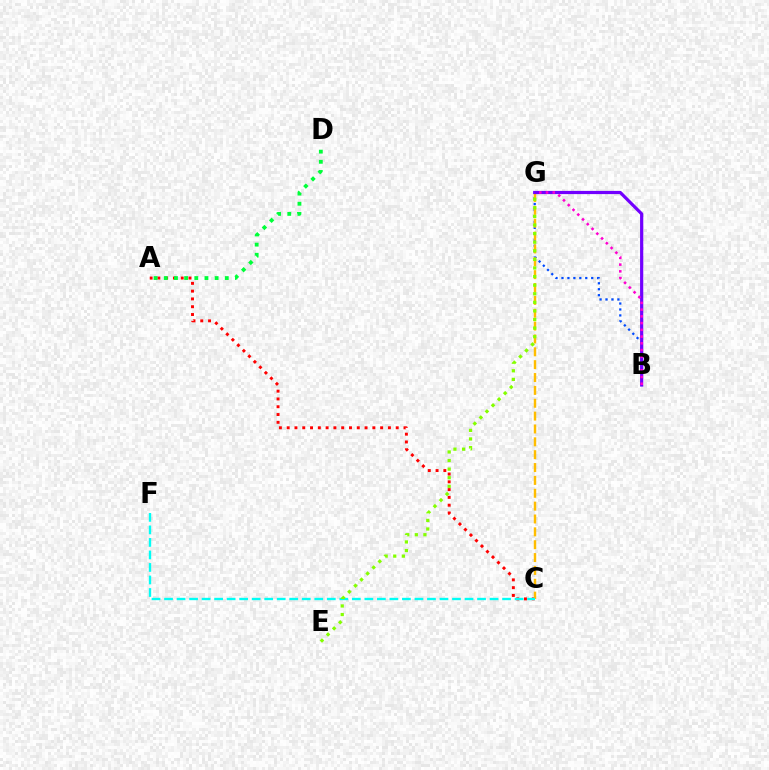{('B', 'G'): [{'color': '#004bff', 'line_style': 'dotted', 'thickness': 1.62}, {'color': '#7200ff', 'line_style': 'solid', 'thickness': 2.31}, {'color': '#ff00cf', 'line_style': 'dotted', 'thickness': 1.83}], ('A', 'C'): [{'color': '#ff0000', 'line_style': 'dotted', 'thickness': 2.12}], ('C', 'G'): [{'color': '#ffbd00', 'line_style': 'dashed', 'thickness': 1.75}], ('C', 'F'): [{'color': '#00fff6', 'line_style': 'dashed', 'thickness': 1.7}], ('A', 'D'): [{'color': '#00ff39', 'line_style': 'dotted', 'thickness': 2.76}], ('E', 'G'): [{'color': '#84ff00', 'line_style': 'dotted', 'thickness': 2.33}]}